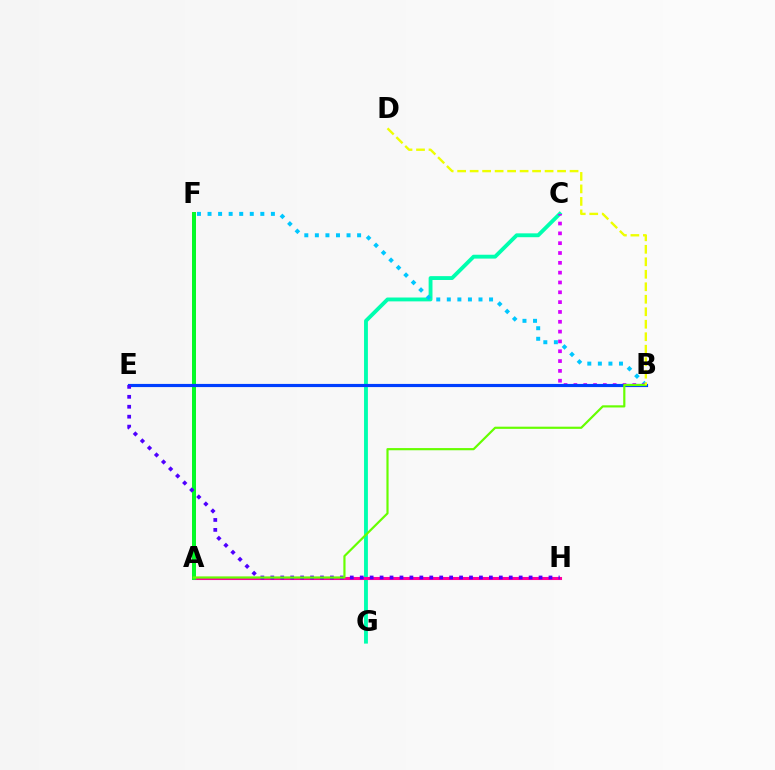{('C', 'G'): [{'color': '#00ffaf', 'line_style': 'solid', 'thickness': 2.78}], ('A', 'F'): [{'color': '#ff0000', 'line_style': 'solid', 'thickness': 2.61}, {'color': '#00ff27', 'line_style': 'solid', 'thickness': 2.81}], ('B', 'F'): [{'color': '#00c7ff', 'line_style': 'dotted', 'thickness': 2.87}], ('B', 'C'): [{'color': '#d600ff', 'line_style': 'dotted', 'thickness': 2.67}], ('A', 'H'): [{'color': '#ff00a0', 'line_style': 'solid', 'thickness': 2.22}], ('B', 'E'): [{'color': '#ff8800', 'line_style': 'dotted', 'thickness': 2.01}, {'color': '#003fff', 'line_style': 'solid', 'thickness': 2.27}], ('E', 'H'): [{'color': '#4f00ff', 'line_style': 'dotted', 'thickness': 2.7}], ('A', 'B'): [{'color': '#66ff00', 'line_style': 'solid', 'thickness': 1.57}], ('B', 'D'): [{'color': '#eeff00', 'line_style': 'dashed', 'thickness': 1.7}]}